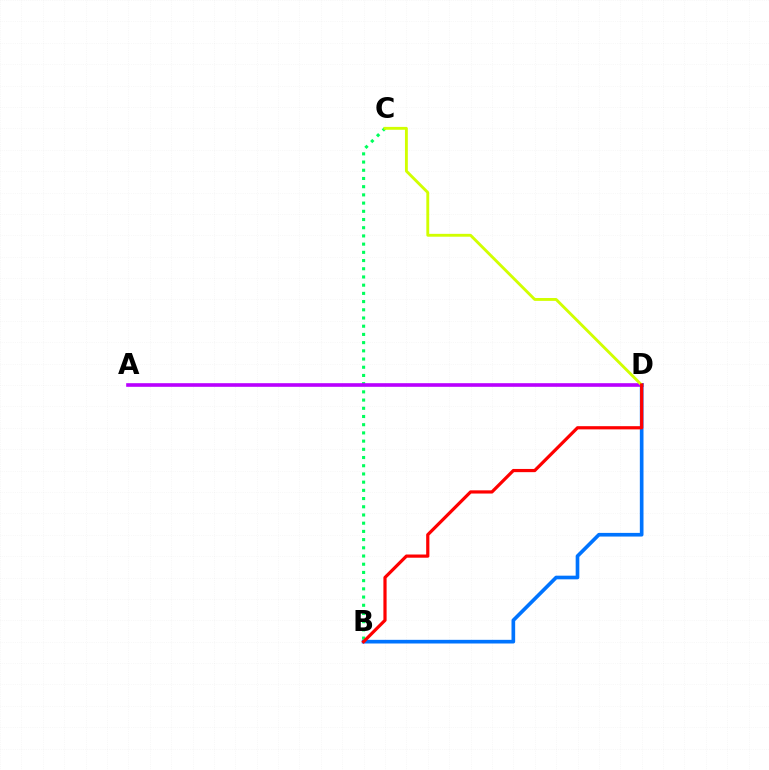{('B', 'C'): [{'color': '#00ff5c', 'line_style': 'dotted', 'thickness': 2.23}], ('A', 'D'): [{'color': '#b900ff', 'line_style': 'solid', 'thickness': 2.61}], ('B', 'D'): [{'color': '#0074ff', 'line_style': 'solid', 'thickness': 2.63}, {'color': '#ff0000', 'line_style': 'solid', 'thickness': 2.31}], ('C', 'D'): [{'color': '#d1ff00', 'line_style': 'solid', 'thickness': 2.07}]}